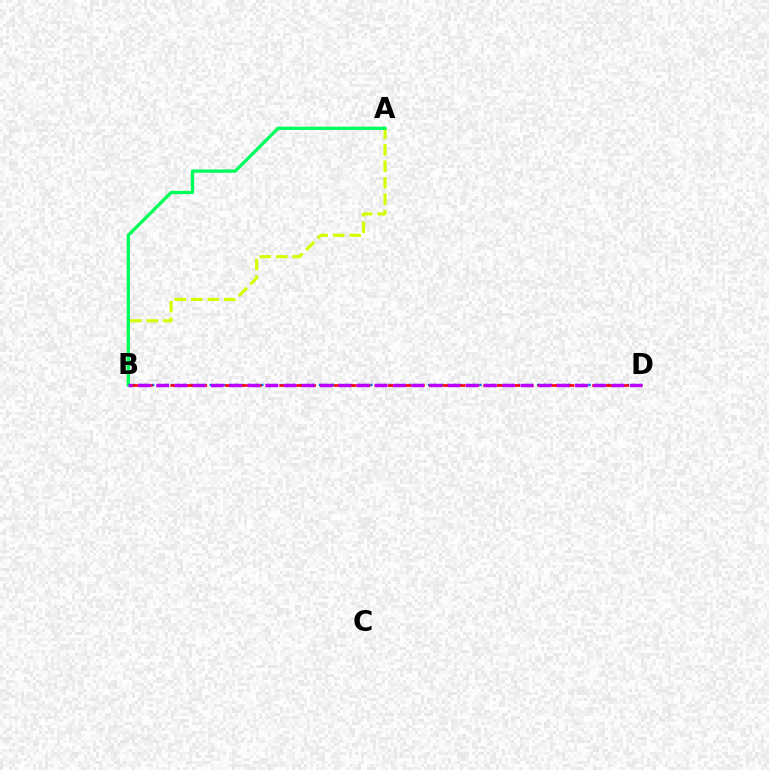{('A', 'B'): [{'color': '#d1ff00', 'line_style': 'dashed', 'thickness': 2.24}, {'color': '#00ff5c', 'line_style': 'solid', 'thickness': 2.38}], ('B', 'D'): [{'color': '#0074ff', 'line_style': 'dotted', 'thickness': 1.74}, {'color': '#ff0000', 'line_style': 'dashed', 'thickness': 1.85}, {'color': '#b900ff', 'line_style': 'dashed', 'thickness': 2.47}]}